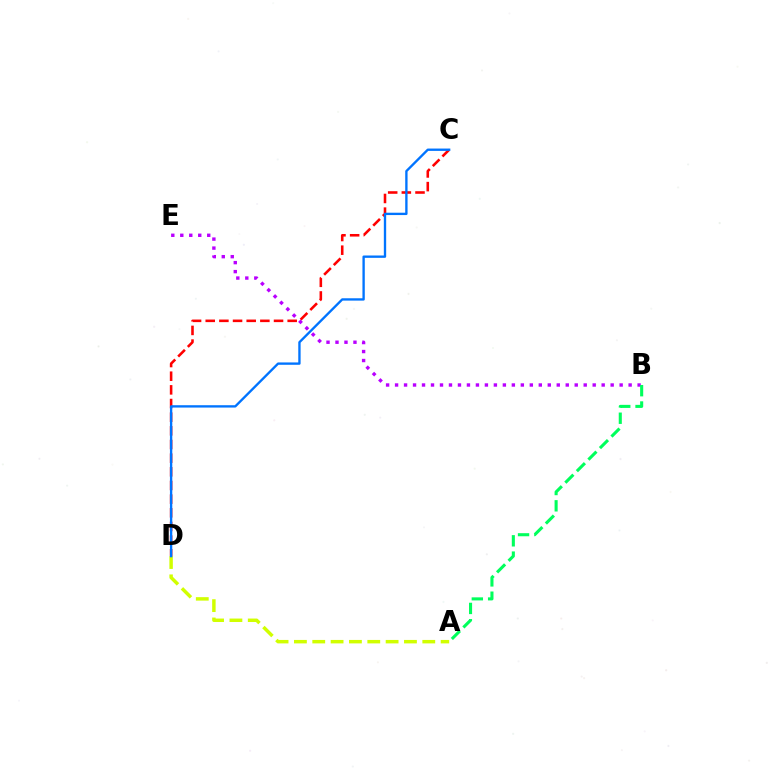{('A', 'D'): [{'color': '#d1ff00', 'line_style': 'dashed', 'thickness': 2.49}], ('C', 'D'): [{'color': '#ff0000', 'line_style': 'dashed', 'thickness': 1.86}, {'color': '#0074ff', 'line_style': 'solid', 'thickness': 1.69}], ('B', 'E'): [{'color': '#b900ff', 'line_style': 'dotted', 'thickness': 2.44}], ('A', 'B'): [{'color': '#00ff5c', 'line_style': 'dashed', 'thickness': 2.22}]}